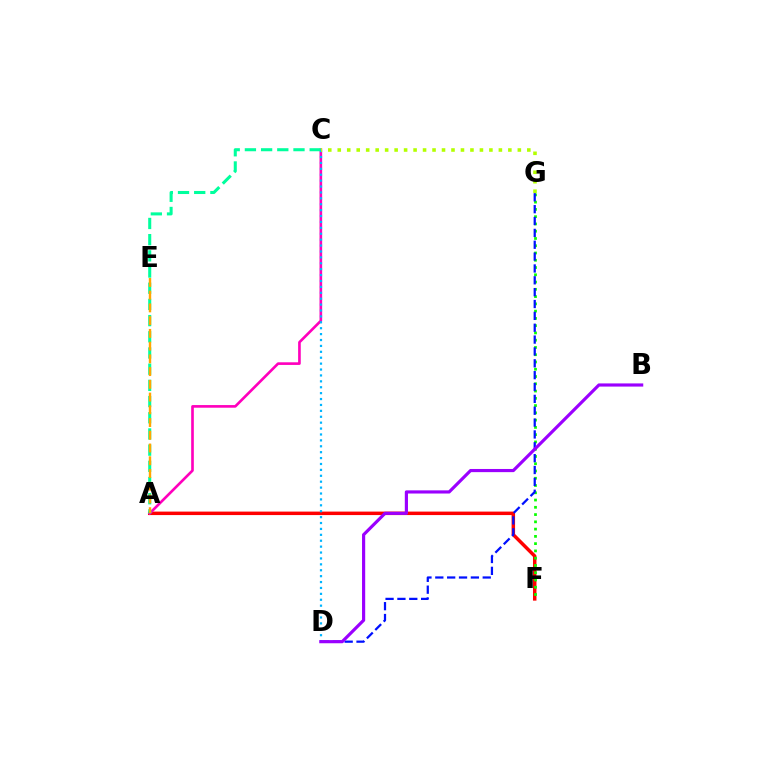{('A', 'F'): [{'color': '#ff0000', 'line_style': 'solid', 'thickness': 2.5}], ('F', 'G'): [{'color': '#08ff00', 'line_style': 'dotted', 'thickness': 1.97}], ('D', 'G'): [{'color': '#0010ff', 'line_style': 'dashed', 'thickness': 1.61}], ('A', 'C'): [{'color': '#ff00bd', 'line_style': 'solid', 'thickness': 1.9}, {'color': '#00ff9d', 'line_style': 'dashed', 'thickness': 2.2}], ('C', 'D'): [{'color': '#00b5ff', 'line_style': 'dotted', 'thickness': 1.6}], ('A', 'E'): [{'color': '#ffa500', 'line_style': 'dashed', 'thickness': 1.73}], ('C', 'G'): [{'color': '#b3ff00', 'line_style': 'dotted', 'thickness': 2.58}], ('B', 'D'): [{'color': '#9b00ff', 'line_style': 'solid', 'thickness': 2.28}]}